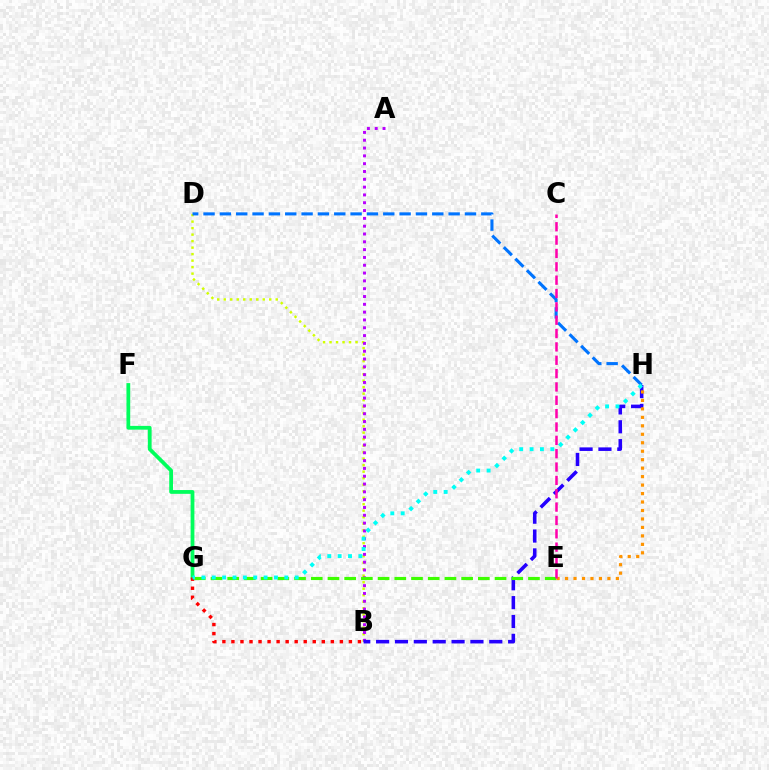{('B', 'D'): [{'color': '#d1ff00', 'line_style': 'dotted', 'thickness': 1.77}], ('F', 'G'): [{'color': '#00ff5c', 'line_style': 'solid', 'thickness': 2.71}], ('A', 'B'): [{'color': '#b900ff', 'line_style': 'dotted', 'thickness': 2.12}], ('B', 'H'): [{'color': '#2500ff', 'line_style': 'dashed', 'thickness': 2.56}], ('B', 'G'): [{'color': '#ff0000', 'line_style': 'dotted', 'thickness': 2.46}], ('D', 'H'): [{'color': '#0074ff', 'line_style': 'dashed', 'thickness': 2.22}], ('E', 'G'): [{'color': '#3dff00', 'line_style': 'dashed', 'thickness': 2.27}], ('G', 'H'): [{'color': '#00fff6', 'line_style': 'dotted', 'thickness': 2.82}], ('E', 'H'): [{'color': '#ff9400', 'line_style': 'dotted', 'thickness': 2.3}], ('C', 'E'): [{'color': '#ff00ac', 'line_style': 'dashed', 'thickness': 1.81}]}